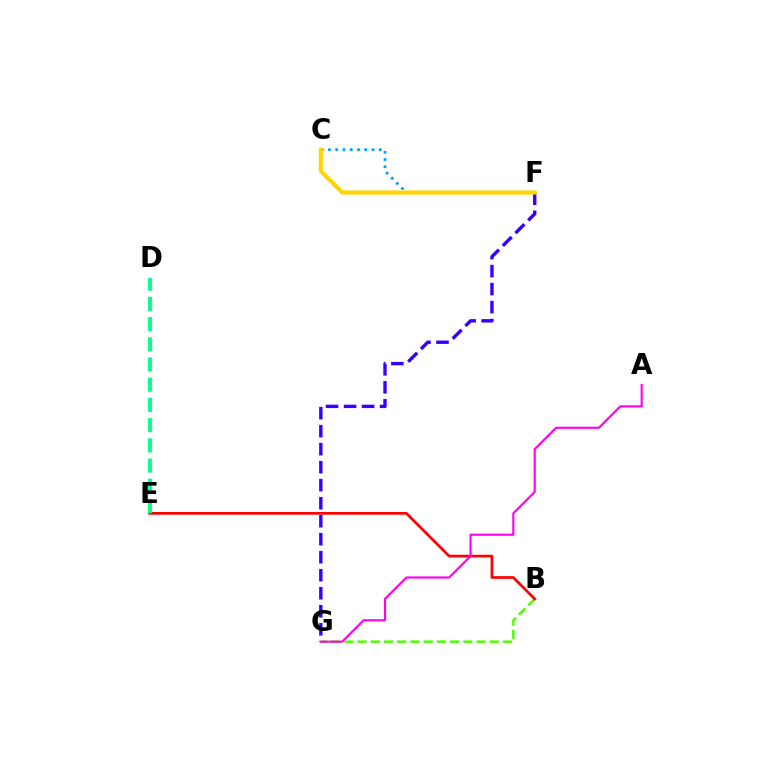{('B', 'G'): [{'color': '#4fff00', 'line_style': 'dashed', 'thickness': 1.8}], ('B', 'E'): [{'color': '#ff0000', 'line_style': 'solid', 'thickness': 1.95}], ('D', 'E'): [{'color': '#00ff86', 'line_style': 'dashed', 'thickness': 2.74}], ('F', 'G'): [{'color': '#3700ff', 'line_style': 'dashed', 'thickness': 2.45}], ('C', 'F'): [{'color': '#009eff', 'line_style': 'dotted', 'thickness': 1.97}, {'color': '#ffd500', 'line_style': 'solid', 'thickness': 2.98}], ('A', 'G'): [{'color': '#ff00ed', 'line_style': 'solid', 'thickness': 1.54}]}